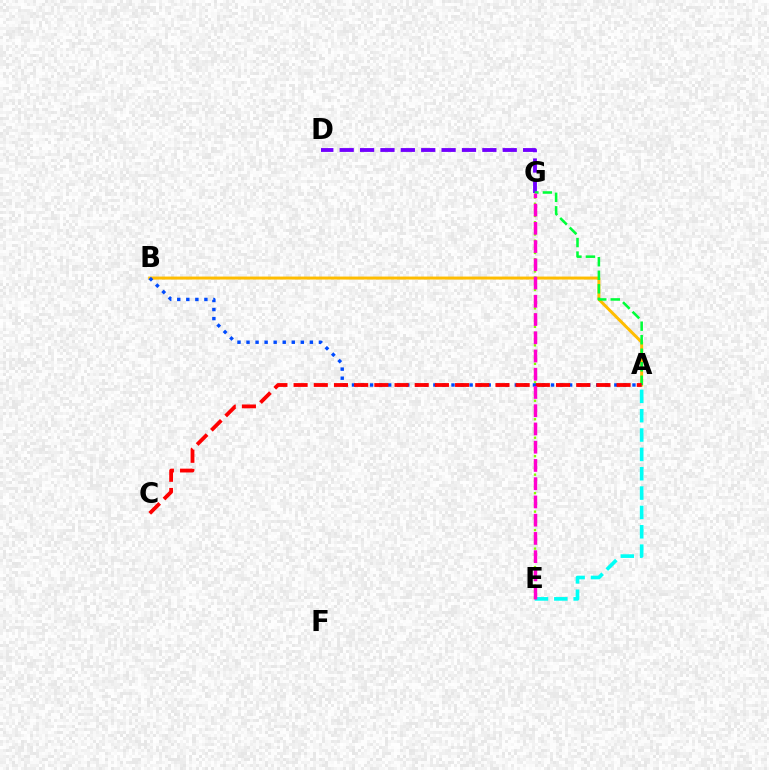{('D', 'G'): [{'color': '#7200ff', 'line_style': 'dashed', 'thickness': 2.77}], ('A', 'E'): [{'color': '#00fff6', 'line_style': 'dashed', 'thickness': 2.63}], ('A', 'B'): [{'color': '#ffbd00', 'line_style': 'solid', 'thickness': 2.14}, {'color': '#004bff', 'line_style': 'dotted', 'thickness': 2.46}], ('E', 'G'): [{'color': '#84ff00', 'line_style': 'dotted', 'thickness': 1.67}, {'color': '#ff00cf', 'line_style': 'dashed', 'thickness': 2.48}], ('A', 'G'): [{'color': '#00ff39', 'line_style': 'dashed', 'thickness': 1.84}], ('A', 'C'): [{'color': '#ff0000', 'line_style': 'dashed', 'thickness': 2.74}]}